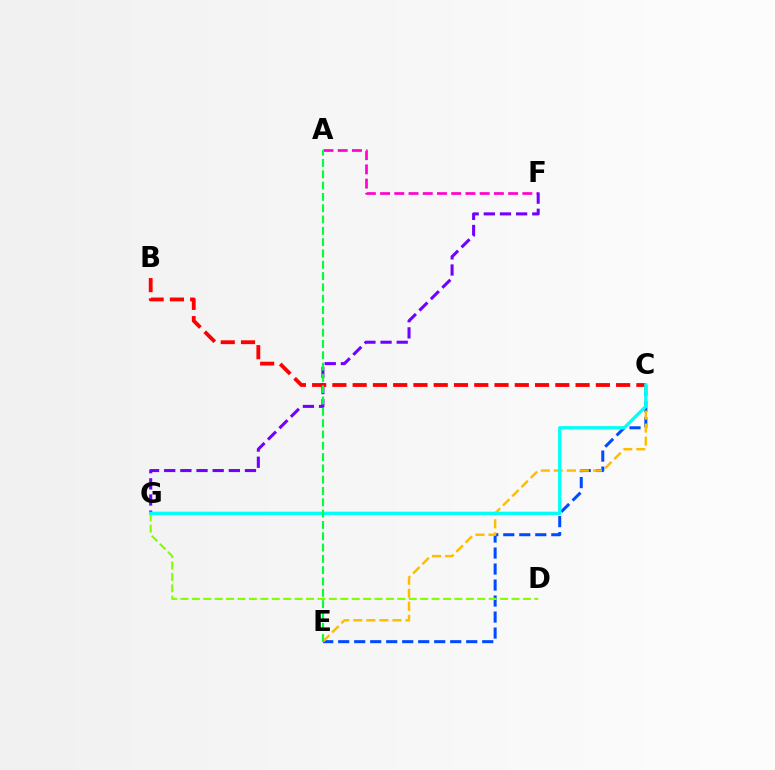{('A', 'F'): [{'color': '#ff00cf', 'line_style': 'dashed', 'thickness': 1.93}], ('C', 'E'): [{'color': '#004bff', 'line_style': 'dashed', 'thickness': 2.17}, {'color': '#ffbd00', 'line_style': 'dashed', 'thickness': 1.77}], ('D', 'G'): [{'color': '#84ff00', 'line_style': 'dashed', 'thickness': 1.55}], ('F', 'G'): [{'color': '#7200ff', 'line_style': 'dashed', 'thickness': 2.19}], ('B', 'C'): [{'color': '#ff0000', 'line_style': 'dashed', 'thickness': 2.75}], ('C', 'G'): [{'color': '#00fff6', 'line_style': 'solid', 'thickness': 2.36}], ('A', 'E'): [{'color': '#00ff39', 'line_style': 'dashed', 'thickness': 1.54}]}